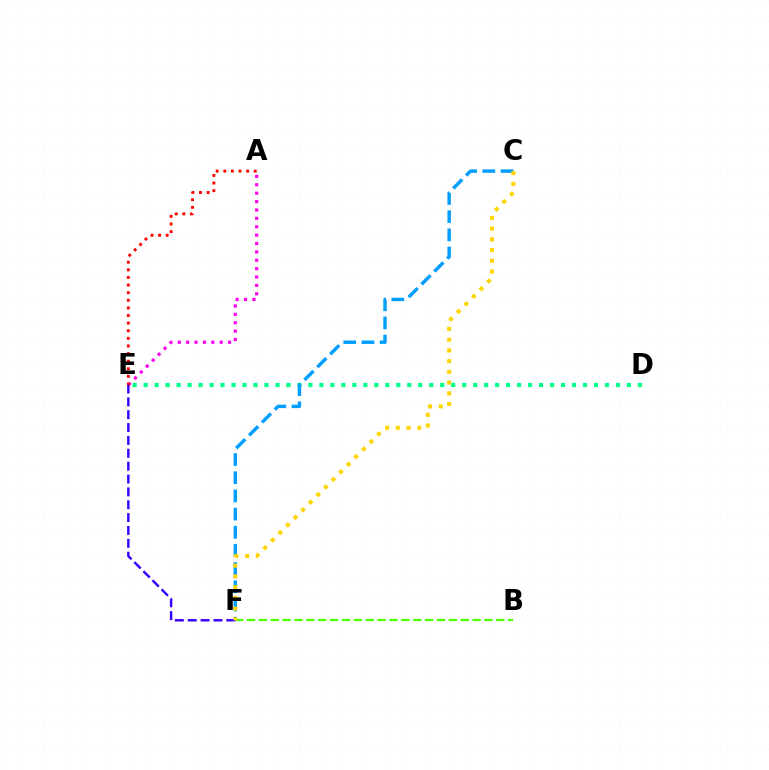{('D', 'E'): [{'color': '#00ff86', 'line_style': 'dotted', 'thickness': 2.98}], ('C', 'F'): [{'color': '#009eff', 'line_style': 'dashed', 'thickness': 2.47}, {'color': '#ffd500', 'line_style': 'dotted', 'thickness': 2.91}], ('A', 'E'): [{'color': '#ff00ed', 'line_style': 'dotted', 'thickness': 2.28}, {'color': '#ff0000', 'line_style': 'dotted', 'thickness': 2.07}], ('B', 'F'): [{'color': '#4fff00', 'line_style': 'dashed', 'thickness': 1.61}], ('E', 'F'): [{'color': '#3700ff', 'line_style': 'dashed', 'thickness': 1.75}]}